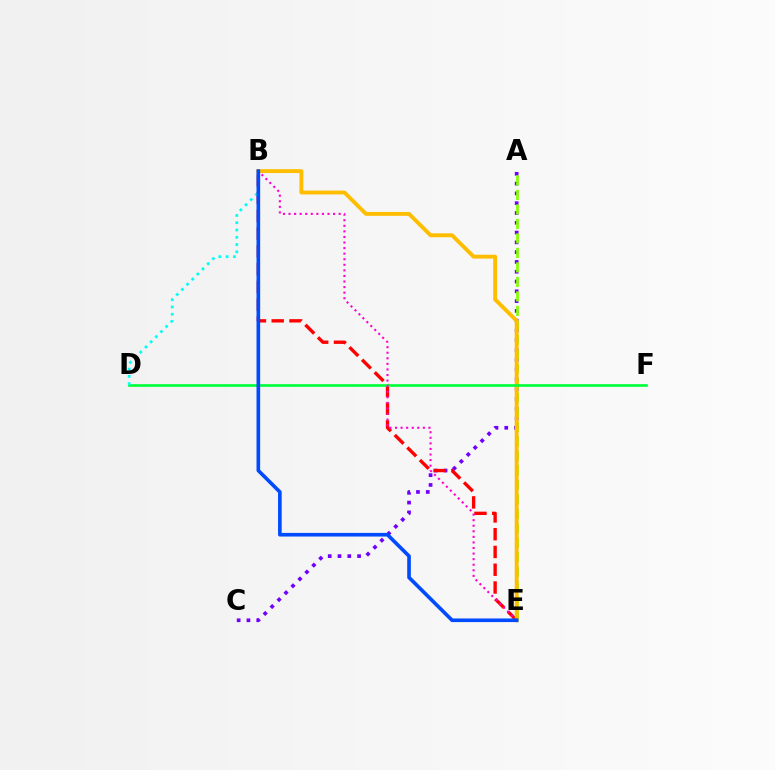{('A', 'C'): [{'color': '#7200ff', 'line_style': 'dotted', 'thickness': 2.66}], ('A', 'E'): [{'color': '#84ff00', 'line_style': 'dashed', 'thickness': 1.97}], ('B', 'E'): [{'color': '#ff0000', 'line_style': 'dashed', 'thickness': 2.41}, {'color': '#ffbd00', 'line_style': 'solid', 'thickness': 2.79}, {'color': '#ff00cf', 'line_style': 'dotted', 'thickness': 1.51}, {'color': '#004bff', 'line_style': 'solid', 'thickness': 2.62}], ('D', 'F'): [{'color': '#00ff39', 'line_style': 'solid', 'thickness': 1.92}], ('B', 'D'): [{'color': '#00fff6', 'line_style': 'dotted', 'thickness': 1.98}]}